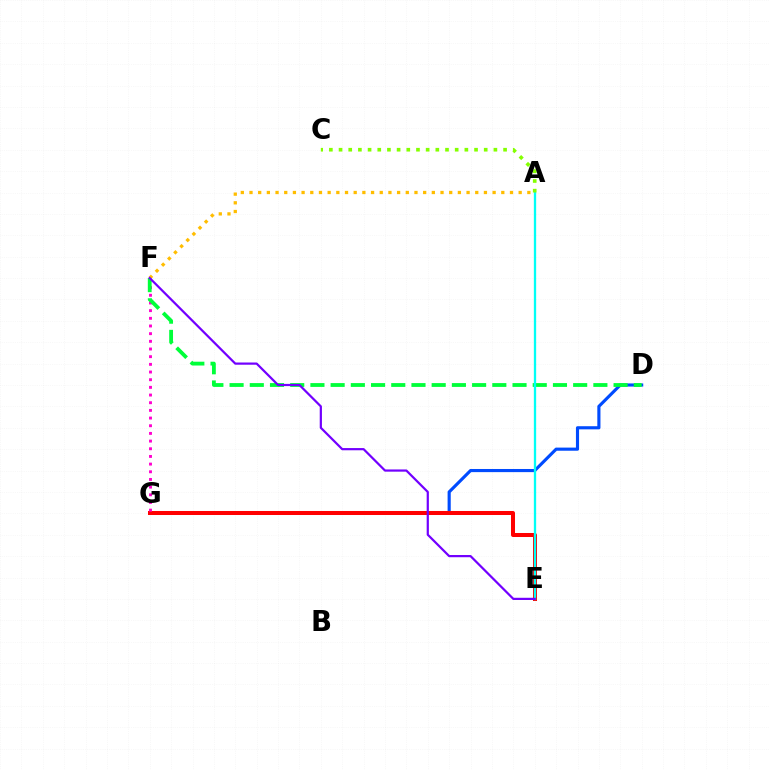{('D', 'G'): [{'color': '#004bff', 'line_style': 'solid', 'thickness': 2.26}], ('E', 'G'): [{'color': '#ff0000', 'line_style': 'solid', 'thickness': 2.89}], ('F', 'G'): [{'color': '#ff00cf', 'line_style': 'dotted', 'thickness': 2.08}], ('D', 'F'): [{'color': '#00ff39', 'line_style': 'dashed', 'thickness': 2.75}], ('A', 'E'): [{'color': '#00fff6', 'line_style': 'solid', 'thickness': 1.66}], ('A', 'F'): [{'color': '#ffbd00', 'line_style': 'dotted', 'thickness': 2.36}], ('E', 'F'): [{'color': '#7200ff', 'line_style': 'solid', 'thickness': 1.59}], ('A', 'C'): [{'color': '#84ff00', 'line_style': 'dotted', 'thickness': 2.63}]}